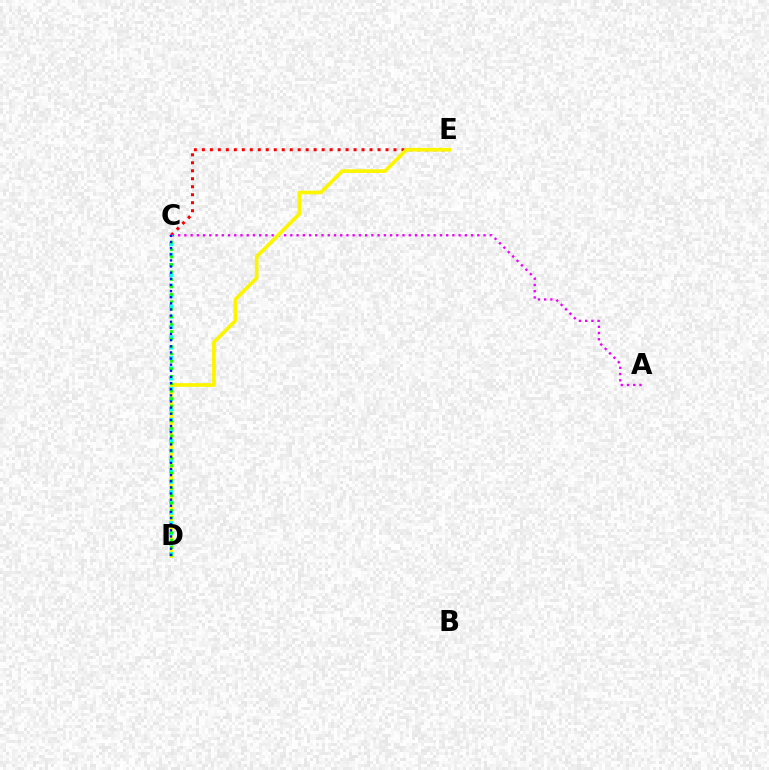{('C', 'E'): [{'color': '#ff0000', 'line_style': 'dotted', 'thickness': 2.17}], ('A', 'C'): [{'color': '#ee00ff', 'line_style': 'dotted', 'thickness': 1.69}], ('D', 'E'): [{'color': '#fcf500', 'line_style': 'solid', 'thickness': 2.64}], ('C', 'D'): [{'color': '#00fff6', 'line_style': 'dotted', 'thickness': 2.8}, {'color': '#08ff00', 'line_style': 'dotted', 'thickness': 2.02}, {'color': '#0010ff', 'line_style': 'dotted', 'thickness': 1.67}]}